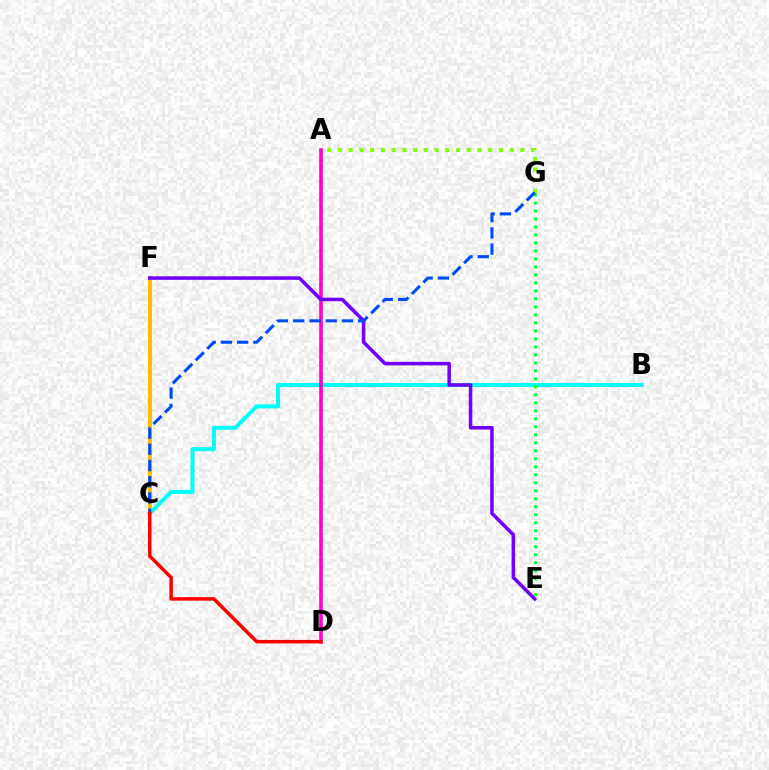{('B', 'C'): [{'color': '#00fff6', 'line_style': 'solid', 'thickness': 2.92}], ('C', 'F'): [{'color': '#ffbd00', 'line_style': 'solid', 'thickness': 2.96}], ('A', 'D'): [{'color': '#ff00cf', 'line_style': 'solid', 'thickness': 2.6}], ('E', 'F'): [{'color': '#7200ff', 'line_style': 'solid', 'thickness': 2.55}], ('E', 'G'): [{'color': '#00ff39', 'line_style': 'dotted', 'thickness': 2.17}], ('A', 'G'): [{'color': '#84ff00', 'line_style': 'dotted', 'thickness': 2.91}], ('C', 'G'): [{'color': '#004bff', 'line_style': 'dashed', 'thickness': 2.21}], ('C', 'D'): [{'color': '#ff0000', 'line_style': 'solid', 'thickness': 2.51}]}